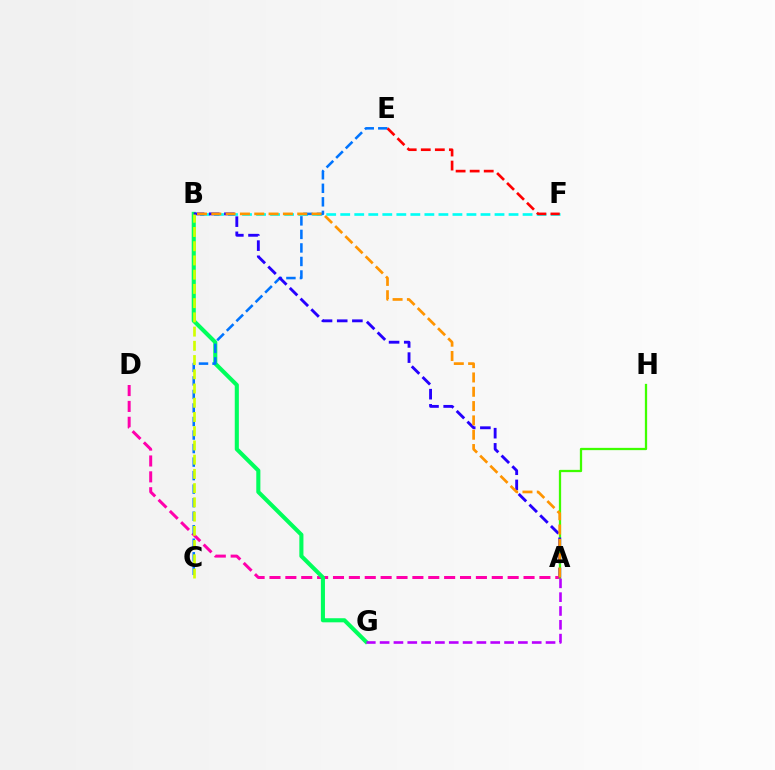{('A', 'D'): [{'color': '#ff00ac', 'line_style': 'dashed', 'thickness': 2.16}], ('A', 'H'): [{'color': '#3dff00', 'line_style': 'solid', 'thickness': 1.64}], ('B', 'G'): [{'color': '#00ff5c', 'line_style': 'solid', 'thickness': 2.94}], ('B', 'F'): [{'color': '#00fff6', 'line_style': 'dashed', 'thickness': 1.91}], ('A', 'G'): [{'color': '#b900ff', 'line_style': 'dashed', 'thickness': 1.88}], ('C', 'E'): [{'color': '#0074ff', 'line_style': 'dashed', 'thickness': 1.84}], ('A', 'B'): [{'color': '#2500ff', 'line_style': 'dashed', 'thickness': 2.06}, {'color': '#ff9400', 'line_style': 'dashed', 'thickness': 1.95}], ('B', 'C'): [{'color': '#d1ff00', 'line_style': 'dashed', 'thickness': 1.93}], ('E', 'F'): [{'color': '#ff0000', 'line_style': 'dashed', 'thickness': 1.91}]}